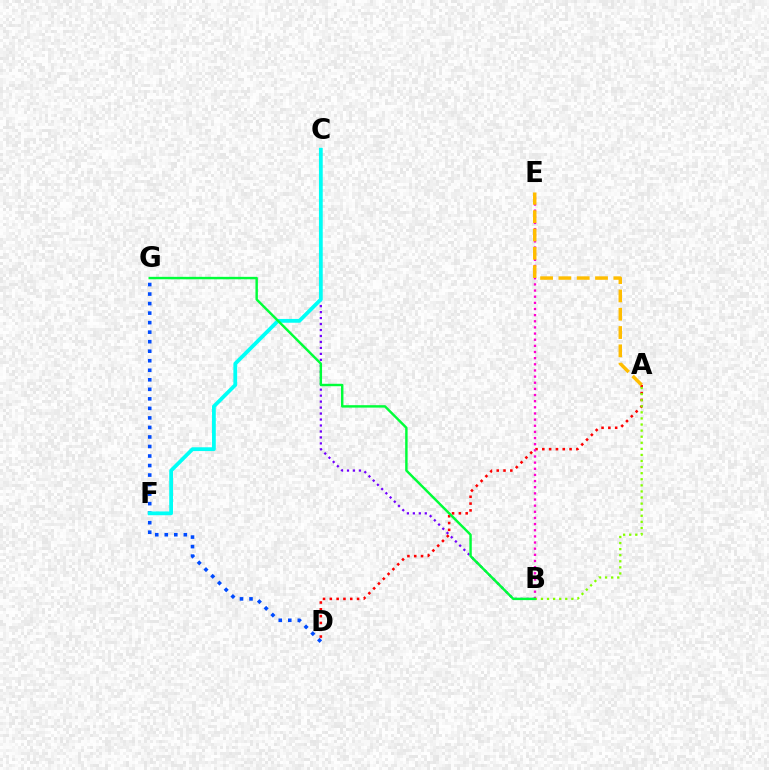{('D', 'G'): [{'color': '#004bff', 'line_style': 'dotted', 'thickness': 2.59}], ('B', 'C'): [{'color': '#7200ff', 'line_style': 'dotted', 'thickness': 1.62}], ('C', 'F'): [{'color': '#00fff6', 'line_style': 'solid', 'thickness': 2.73}], ('A', 'D'): [{'color': '#ff0000', 'line_style': 'dotted', 'thickness': 1.85}], ('B', 'E'): [{'color': '#ff00cf', 'line_style': 'dotted', 'thickness': 1.67}], ('A', 'E'): [{'color': '#ffbd00', 'line_style': 'dashed', 'thickness': 2.49}], ('A', 'B'): [{'color': '#84ff00', 'line_style': 'dotted', 'thickness': 1.65}], ('B', 'G'): [{'color': '#00ff39', 'line_style': 'solid', 'thickness': 1.75}]}